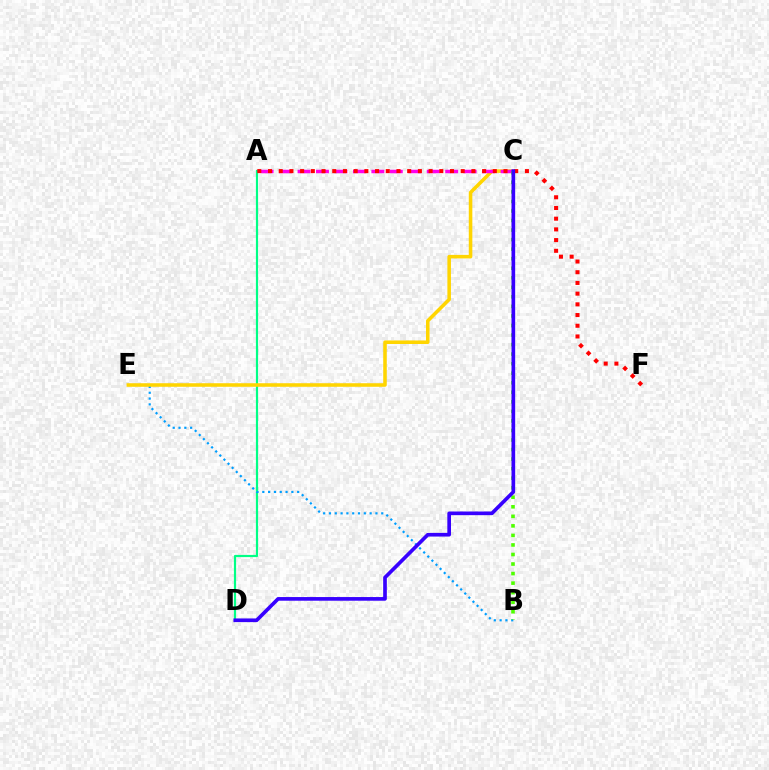{('A', 'D'): [{'color': '#00ff86', 'line_style': 'solid', 'thickness': 1.57}], ('B', 'E'): [{'color': '#009eff', 'line_style': 'dotted', 'thickness': 1.58}], ('C', 'E'): [{'color': '#ffd500', 'line_style': 'solid', 'thickness': 2.56}], ('A', 'C'): [{'color': '#ff00ed', 'line_style': 'dashed', 'thickness': 2.51}], ('B', 'C'): [{'color': '#4fff00', 'line_style': 'dotted', 'thickness': 2.59}], ('A', 'F'): [{'color': '#ff0000', 'line_style': 'dotted', 'thickness': 2.91}], ('C', 'D'): [{'color': '#3700ff', 'line_style': 'solid', 'thickness': 2.64}]}